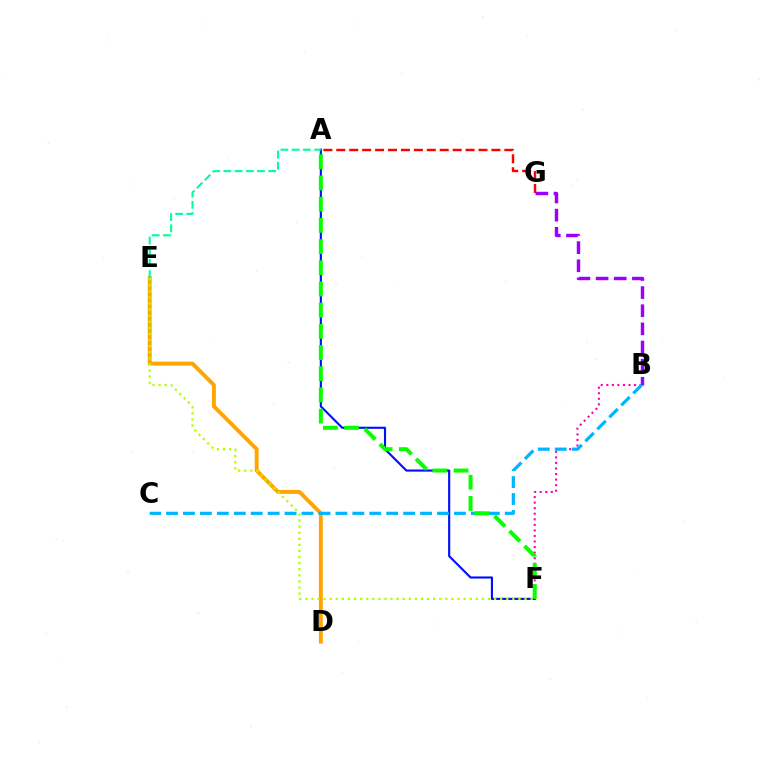{('B', 'F'): [{'color': '#ff00bd', 'line_style': 'dotted', 'thickness': 1.51}], ('A', 'G'): [{'color': '#ff0000', 'line_style': 'dashed', 'thickness': 1.76}], ('D', 'E'): [{'color': '#ffa500', 'line_style': 'solid', 'thickness': 2.82}], ('B', 'G'): [{'color': '#9b00ff', 'line_style': 'dashed', 'thickness': 2.47}], ('A', 'F'): [{'color': '#0010ff', 'line_style': 'solid', 'thickness': 1.53}, {'color': '#08ff00', 'line_style': 'dashed', 'thickness': 2.88}], ('B', 'C'): [{'color': '#00b5ff', 'line_style': 'dashed', 'thickness': 2.3}], ('E', 'F'): [{'color': '#b3ff00', 'line_style': 'dotted', 'thickness': 1.65}], ('A', 'E'): [{'color': '#00ff9d', 'line_style': 'dashed', 'thickness': 1.52}]}